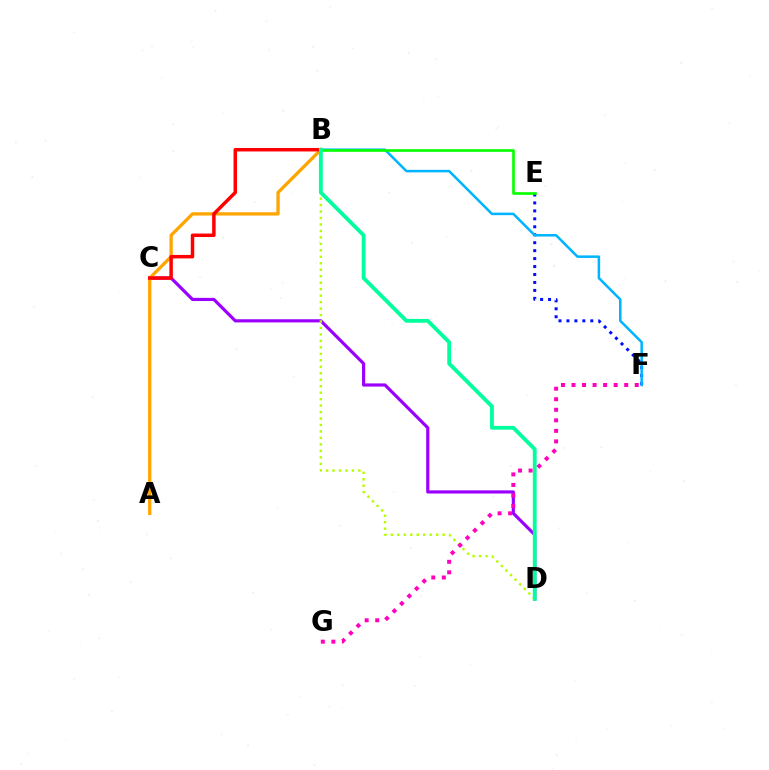{('C', 'D'): [{'color': '#9b00ff', 'line_style': 'solid', 'thickness': 2.28}], ('B', 'D'): [{'color': '#b3ff00', 'line_style': 'dotted', 'thickness': 1.76}, {'color': '#00ff9d', 'line_style': 'solid', 'thickness': 2.75}], ('A', 'B'): [{'color': '#ffa500', 'line_style': 'solid', 'thickness': 2.37}], ('B', 'C'): [{'color': '#ff0000', 'line_style': 'solid', 'thickness': 2.51}], ('E', 'F'): [{'color': '#0010ff', 'line_style': 'dotted', 'thickness': 2.16}], ('B', 'F'): [{'color': '#00b5ff', 'line_style': 'solid', 'thickness': 1.82}], ('B', 'E'): [{'color': '#08ff00', 'line_style': 'solid', 'thickness': 1.92}], ('F', 'G'): [{'color': '#ff00bd', 'line_style': 'dotted', 'thickness': 2.86}]}